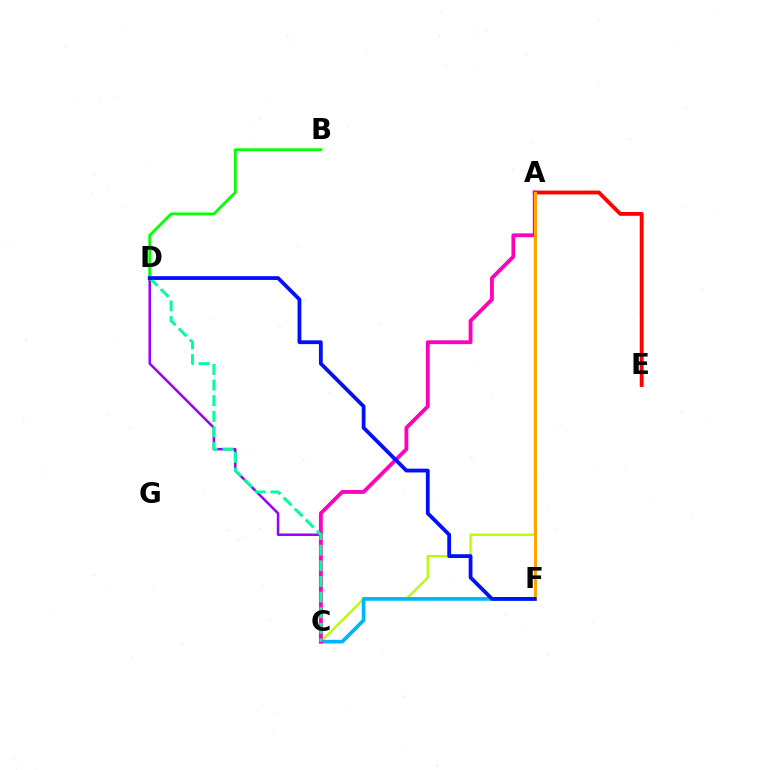{('C', 'D'): [{'color': '#9b00ff', 'line_style': 'solid', 'thickness': 1.81}, {'color': '#00ff9d', 'line_style': 'dashed', 'thickness': 2.12}], ('A', 'E'): [{'color': '#ff0000', 'line_style': 'solid', 'thickness': 2.76}], ('A', 'C'): [{'color': '#b3ff00', 'line_style': 'solid', 'thickness': 1.65}, {'color': '#ff00bd', 'line_style': 'solid', 'thickness': 2.75}], ('B', 'D'): [{'color': '#08ff00', 'line_style': 'solid', 'thickness': 2.03}], ('C', 'F'): [{'color': '#00b5ff', 'line_style': 'solid', 'thickness': 2.65}], ('A', 'F'): [{'color': '#ffa500', 'line_style': 'solid', 'thickness': 2.14}], ('D', 'F'): [{'color': '#0010ff', 'line_style': 'solid', 'thickness': 2.73}]}